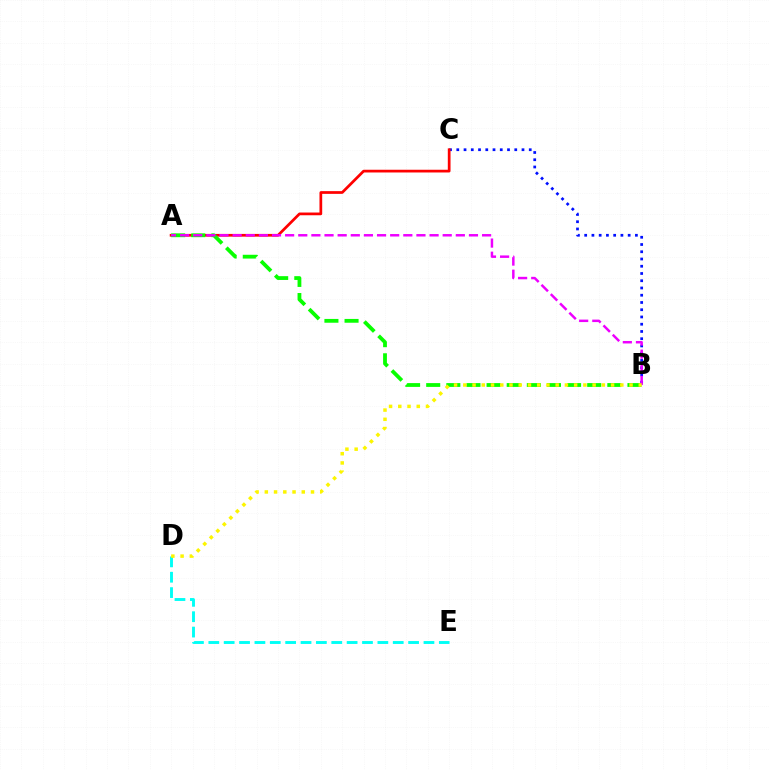{('B', 'C'): [{'color': '#0010ff', 'line_style': 'dotted', 'thickness': 1.97}], ('D', 'E'): [{'color': '#00fff6', 'line_style': 'dashed', 'thickness': 2.09}], ('A', 'C'): [{'color': '#ff0000', 'line_style': 'solid', 'thickness': 1.96}], ('A', 'B'): [{'color': '#08ff00', 'line_style': 'dashed', 'thickness': 2.73}, {'color': '#ee00ff', 'line_style': 'dashed', 'thickness': 1.78}], ('B', 'D'): [{'color': '#fcf500', 'line_style': 'dotted', 'thickness': 2.51}]}